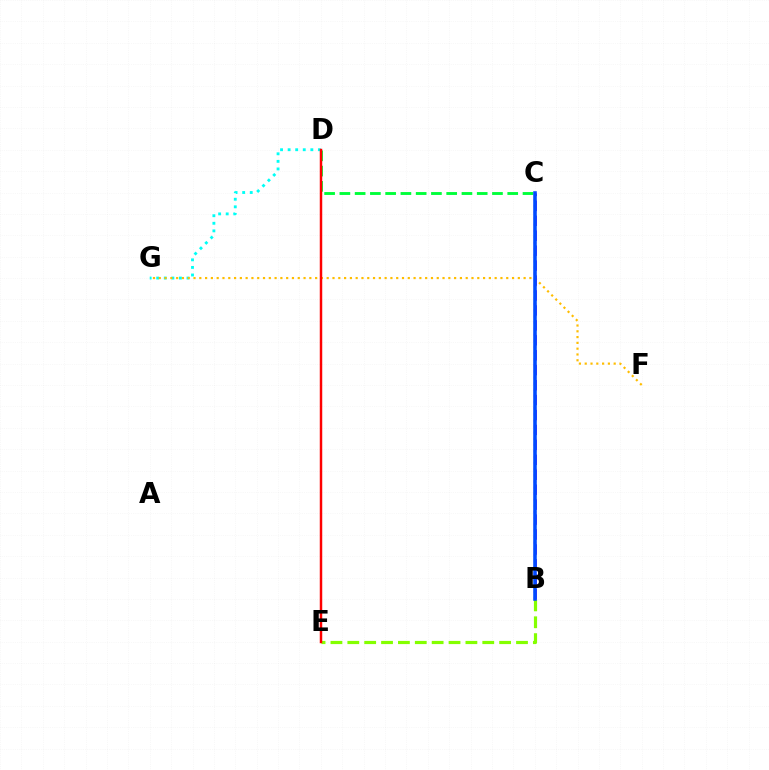{('D', 'G'): [{'color': '#00fff6', 'line_style': 'dotted', 'thickness': 2.06}], ('B', 'E'): [{'color': '#84ff00', 'line_style': 'dashed', 'thickness': 2.29}], ('F', 'G'): [{'color': '#ffbd00', 'line_style': 'dotted', 'thickness': 1.57}], ('B', 'C'): [{'color': '#7200ff', 'line_style': 'dashed', 'thickness': 2.03}, {'color': '#ff00cf', 'line_style': 'dotted', 'thickness': 1.66}, {'color': '#004bff', 'line_style': 'solid', 'thickness': 2.56}], ('C', 'D'): [{'color': '#00ff39', 'line_style': 'dashed', 'thickness': 2.07}], ('D', 'E'): [{'color': '#ff0000', 'line_style': 'solid', 'thickness': 1.78}]}